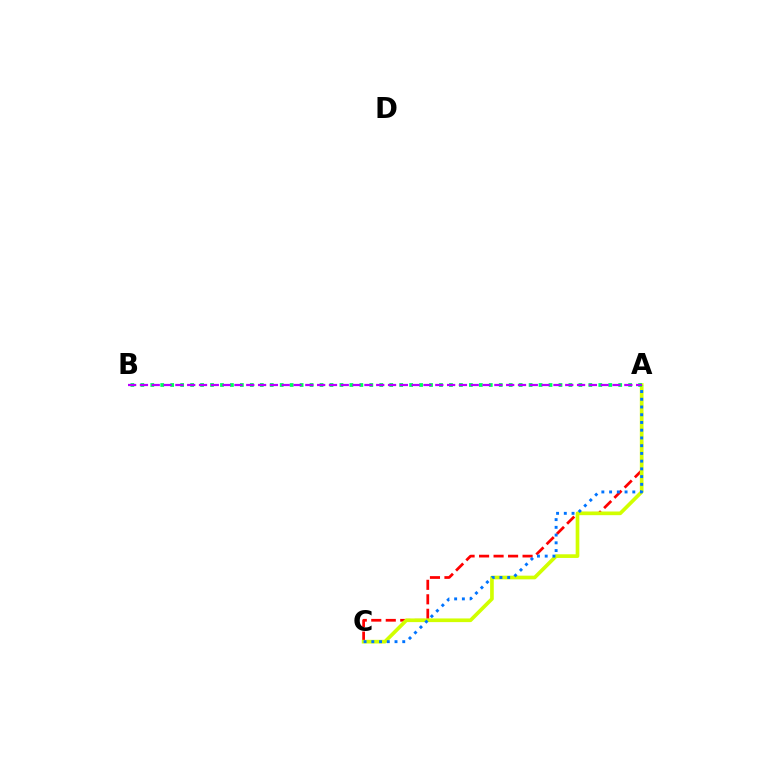{('A', 'C'): [{'color': '#ff0000', 'line_style': 'dashed', 'thickness': 1.97}, {'color': '#d1ff00', 'line_style': 'solid', 'thickness': 2.64}, {'color': '#0074ff', 'line_style': 'dotted', 'thickness': 2.1}], ('A', 'B'): [{'color': '#00ff5c', 'line_style': 'dotted', 'thickness': 2.71}, {'color': '#b900ff', 'line_style': 'dashed', 'thickness': 1.6}]}